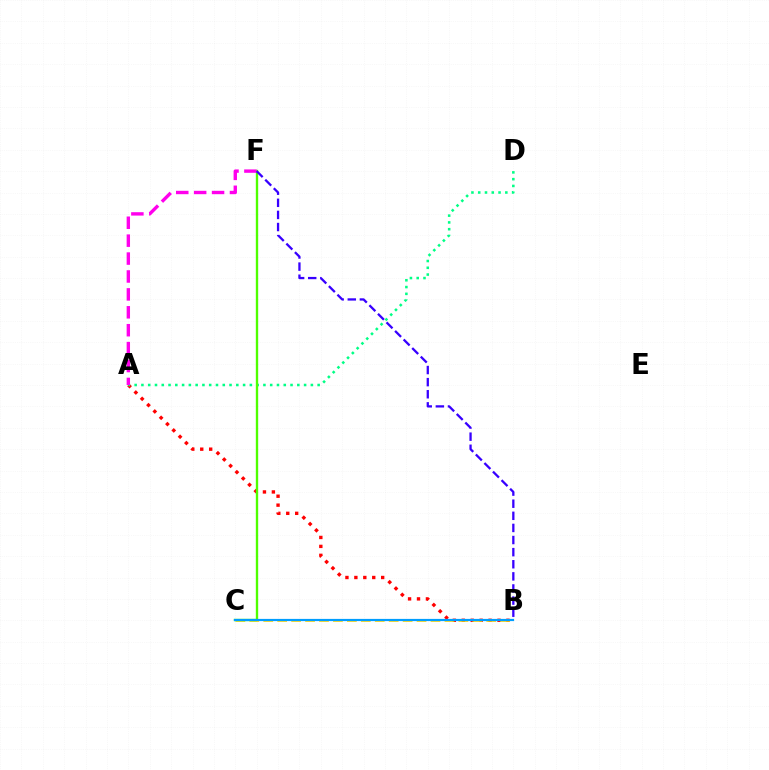{('A', 'B'): [{'color': '#ff0000', 'line_style': 'dotted', 'thickness': 2.43}], ('A', 'D'): [{'color': '#00ff86', 'line_style': 'dotted', 'thickness': 1.84}], ('B', 'C'): [{'color': '#ffd500', 'line_style': 'dashed', 'thickness': 1.89}, {'color': '#009eff', 'line_style': 'solid', 'thickness': 1.59}], ('C', 'F'): [{'color': '#4fff00', 'line_style': 'solid', 'thickness': 1.7}], ('A', 'F'): [{'color': '#ff00ed', 'line_style': 'dashed', 'thickness': 2.43}], ('B', 'F'): [{'color': '#3700ff', 'line_style': 'dashed', 'thickness': 1.65}]}